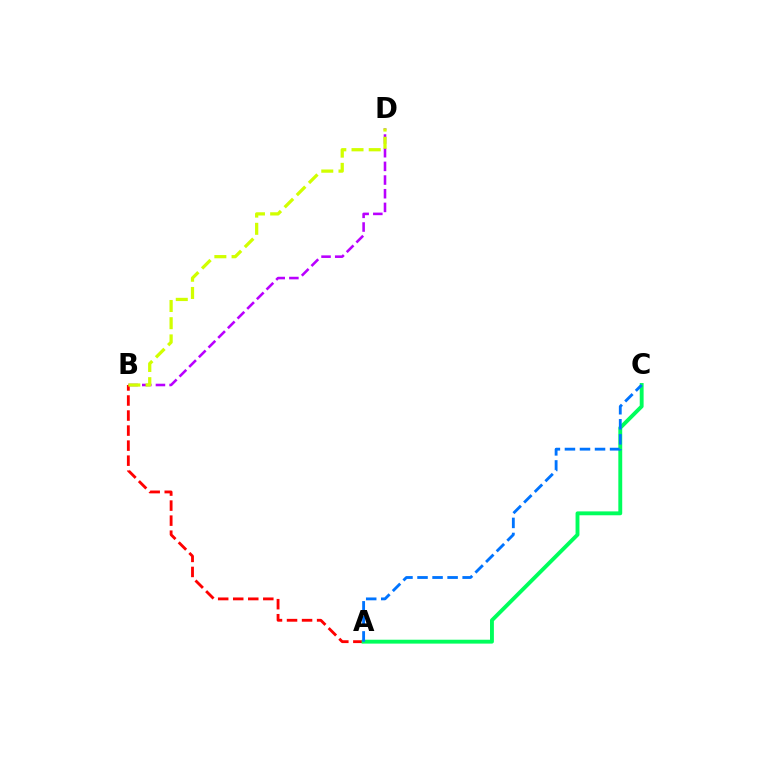{('B', 'D'): [{'color': '#b900ff', 'line_style': 'dashed', 'thickness': 1.86}, {'color': '#d1ff00', 'line_style': 'dashed', 'thickness': 2.34}], ('A', 'B'): [{'color': '#ff0000', 'line_style': 'dashed', 'thickness': 2.04}], ('A', 'C'): [{'color': '#00ff5c', 'line_style': 'solid', 'thickness': 2.8}, {'color': '#0074ff', 'line_style': 'dashed', 'thickness': 2.04}]}